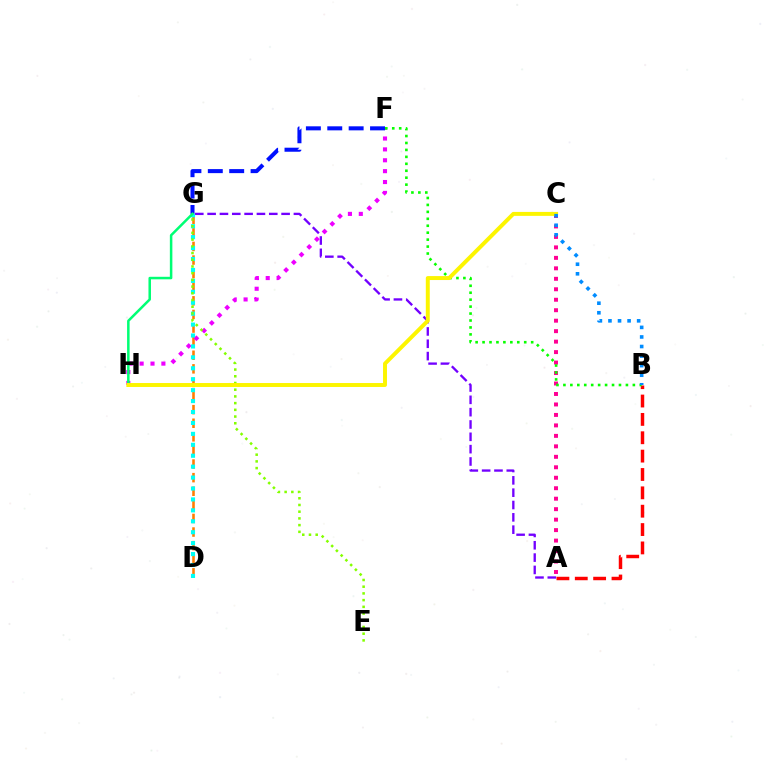{('A', 'C'): [{'color': '#ff0094', 'line_style': 'dotted', 'thickness': 2.84}], ('D', 'G'): [{'color': '#ff7c00', 'line_style': 'dashed', 'thickness': 1.85}, {'color': '#00fff6', 'line_style': 'dotted', 'thickness': 2.97}], ('A', 'G'): [{'color': '#7200ff', 'line_style': 'dashed', 'thickness': 1.67}], ('A', 'B'): [{'color': '#ff0000', 'line_style': 'dashed', 'thickness': 2.49}], ('F', 'H'): [{'color': '#ee00ff', 'line_style': 'dotted', 'thickness': 2.96}], ('B', 'F'): [{'color': '#08ff00', 'line_style': 'dotted', 'thickness': 1.89}], ('F', 'G'): [{'color': '#0010ff', 'line_style': 'dashed', 'thickness': 2.91}], ('G', 'H'): [{'color': '#00ff74', 'line_style': 'solid', 'thickness': 1.81}], ('E', 'G'): [{'color': '#84ff00', 'line_style': 'dotted', 'thickness': 1.82}], ('C', 'H'): [{'color': '#fcf500', 'line_style': 'solid', 'thickness': 2.84}], ('B', 'C'): [{'color': '#008cff', 'line_style': 'dotted', 'thickness': 2.6}]}